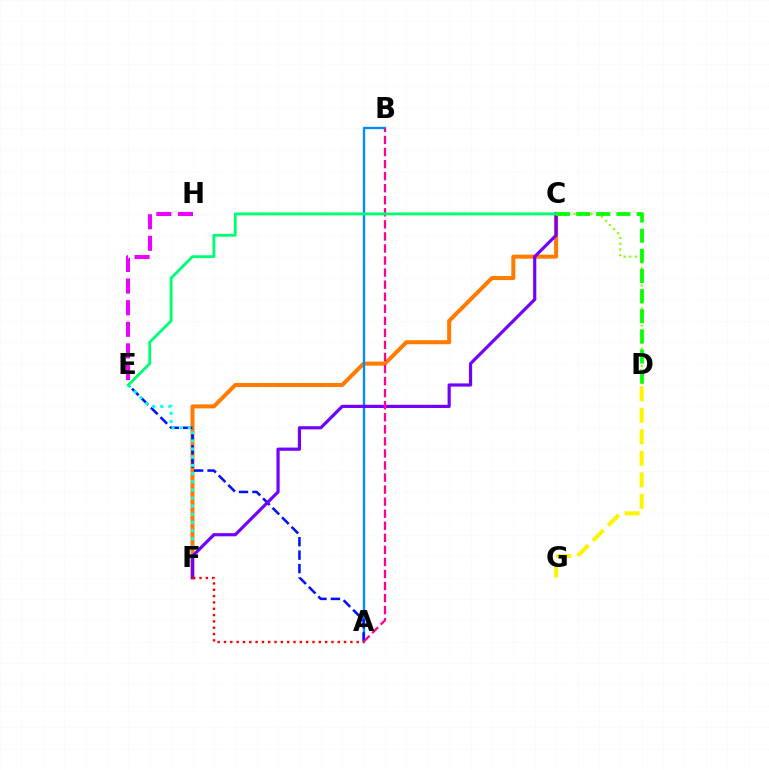{('C', 'F'): [{'color': '#ff7c00', 'line_style': 'solid', 'thickness': 2.9}, {'color': '#7200ff', 'line_style': 'solid', 'thickness': 2.29}], ('A', 'B'): [{'color': '#008cff', 'line_style': 'solid', 'thickness': 1.69}, {'color': '#ff0094', 'line_style': 'dashed', 'thickness': 1.64}], ('C', 'D'): [{'color': '#84ff00', 'line_style': 'dotted', 'thickness': 1.56}, {'color': '#08ff00', 'line_style': 'dashed', 'thickness': 2.74}], ('D', 'G'): [{'color': '#fcf500', 'line_style': 'dashed', 'thickness': 2.92}], ('A', 'E'): [{'color': '#0010ff', 'line_style': 'dashed', 'thickness': 1.83}], ('E', 'H'): [{'color': '#ee00ff', 'line_style': 'dashed', 'thickness': 2.93}], ('E', 'F'): [{'color': '#00fff6', 'line_style': 'dotted', 'thickness': 2.22}], ('A', 'F'): [{'color': '#ff0000', 'line_style': 'dotted', 'thickness': 1.72}], ('C', 'E'): [{'color': '#00ff74', 'line_style': 'solid', 'thickness': 2.05}]}